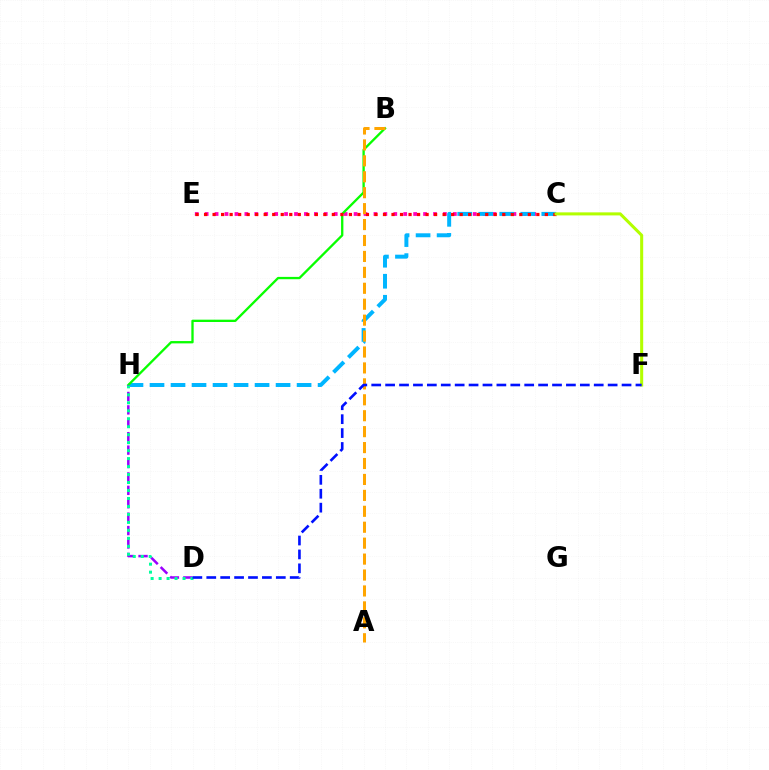{('C', 'E'): [{'color': '#ff00bd', 'line_style': 'dotted', 'thickness': 2.7}, {'color': '#ff0000', 'line_style': 'dotted', 'thickness': 2.31}], ('C', 'H'): [{'color': '#00b5ff', 'line_style': 'dashed', 'thickness': 2.85}], ('B', 'H'): [{'color': '#08ff00', 'line_style': 'solid', 'thickness': 1.67}], ('D', 'H'): [{'color': '#9b00ff', 'line_style': 'dashed', 'thickness': 1.82}, {'color': '#00ff9d', 'line_style': 'dotted', 'thickness': 2.17}], ('C', 'F'): [{'color': '#b3ff00', 'line_style': 'solid', 'thickness': 2.2}], ('A', 'B'): [{'color': '#ffa500', 'line_style': 'dashed', 'thickness': 2.16}], ('D', 'F'): [{'color': '#0010ff', 'line_style': 'dashed', 'thickness': 1.89}]}